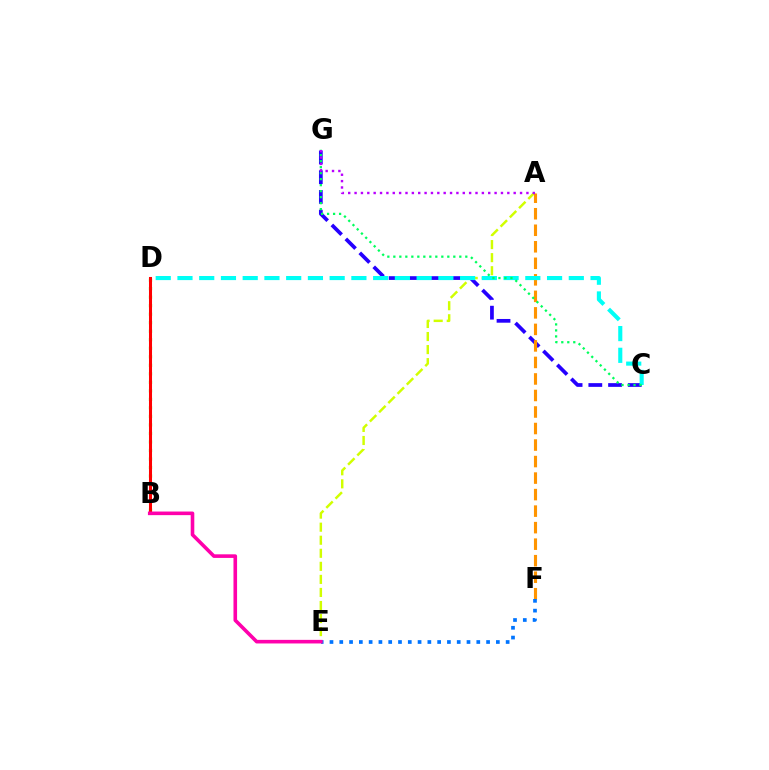{('B', 'D'): [{'color': '#3dff00', 'line_style': 'dotted', 'thickness': 2.31}, {'color': '#ff0000', 'line_style': 'solid', 'thickness': 2.19}], ('C', 'G'): [{'color': '#2500ff', 'line_style': 'dashed', 'thickness': 2.68}, {'color': '#00ff5c', 'line_style': 'dotted', 'thickness': 1.63}], ('A', 'E'): [{'color': '#d1ff00', 'line_style': 'dashed', 'thickness': 1.77}], ('A', 'F'): [{'color': '#ff9400', 'line_style': 'dashed', 'thickness': 2.24}], ('C', 'D'): [{'color': '#00fff6', 'line_style': 'dashed', 'thickness': 2.95}], ('E', 'F'): [{'color': '#0074ff', 'line_style': 'dotted', 'thickness': 2.66}], ('B', 'E'): [{'color': '#ff00ac', 'line_style': 'solid', 'thickness': 2.59}], ('A', 'G'): [{'color': '#b900ff', 'line_style': 'dotted', 'thickness': 1.73}]}